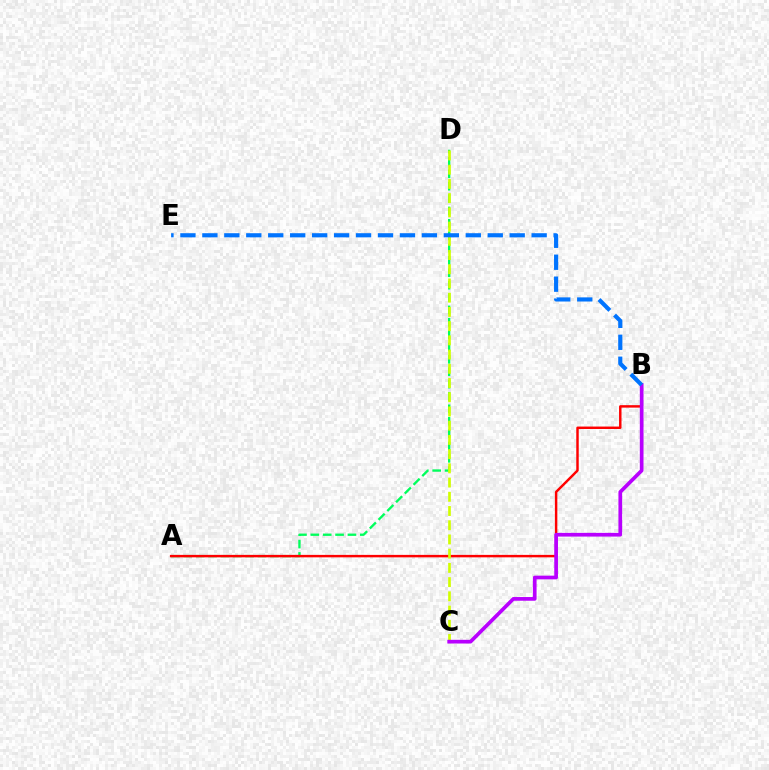{('A', 'D'): [{'color': '#00ff5c', 'line_style': 'dashed', 'thickness': 1.68}], ('A', 'B'): [{'color': '#ff0000', 'line_style': 'solid', 'thickness': 1.77}], ('C', 'D'): [{'color': '#d1ff00', 'line_style': 'dashed', 'thickness': 1.93}], ('B', 'C'): [{'color': '#b900ff', 'line_style': 'solid', 'thickness': 2.66}], ('B', 'E'): [{'color': '#0074ff', 'line_style': 'dashed', 'thickness': 2.98}]}